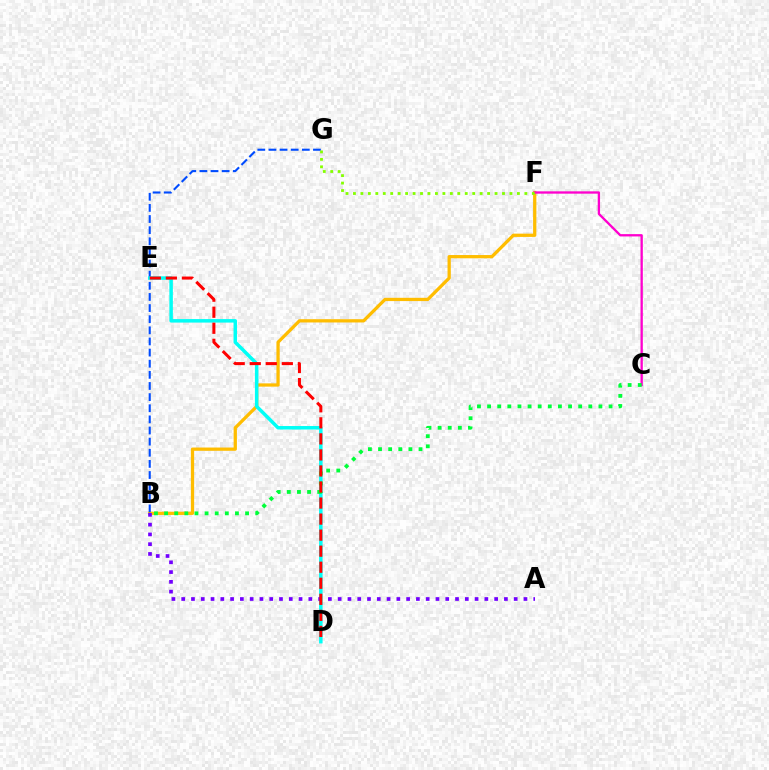{('B', 'F'): [{'color': '#ffbd00', 'line_style': 'solid', 'thickness': 2.35}], ('B', 'G'): [{'color': '#004bff', 'line_style': 'dashed', 'thickness': 1.51}], ('D', 'E'): [{'color': '#00fff6', 'line_style': 'solid', 'thickness': 2.52}, {'color': '#ff0000', 'line_style': 'dashed', 'thickness': 2.18}], ('C', 'F'): [{'color': '#ff00cf', 'line_style': 'solid', 'thickness': 1.67}], ('B', 'C'): [{'color': '#00ff39', 'line_style': 'dotted', 'thickness': 2.75}], ('A', 'B'): [{'color': '#7200ff', 'line_style': 'dotted', 'thickness': 2.66}], ('F', 'G'): [{'color': '#84ff00', 'line_style': 'dotted', 'thickness': 2.02}]}